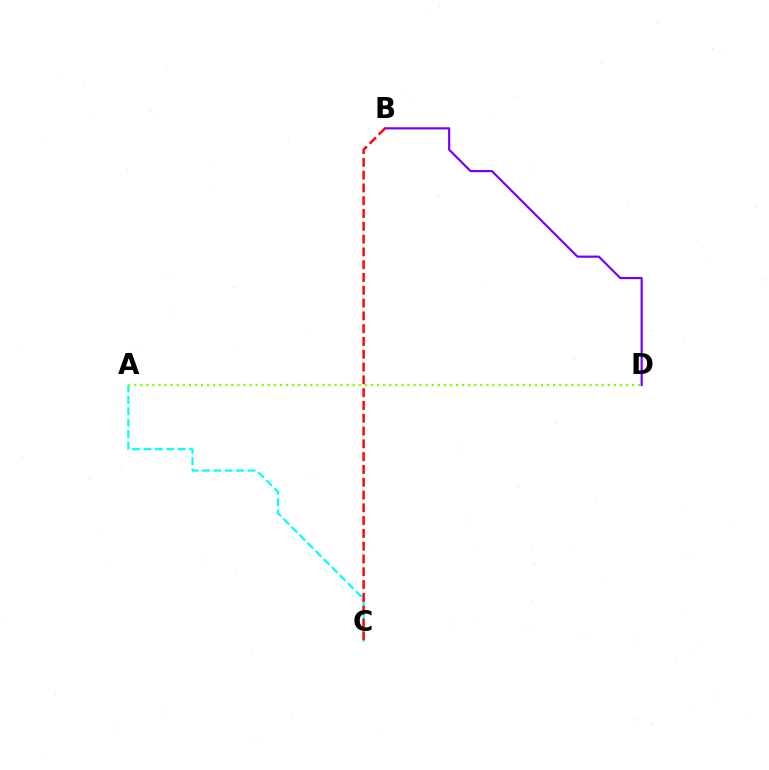{('A', 'C'): [{'color': '#00fff6', 'line_style': 'dashed', 'thickness': 1.55}], ('B', 'D'): [{'color': '#7200ff', 'line_style': 'solid', 'thickness': 1.56}], ('B', 'C'): [{'color': '#ff0000', 'line_style': 'dashed', 'thickness': 1.74}], ('A', 'D'): [{'color': '#84ff00', 'line_style': 'dotted', 'thickness': 1.65}]}